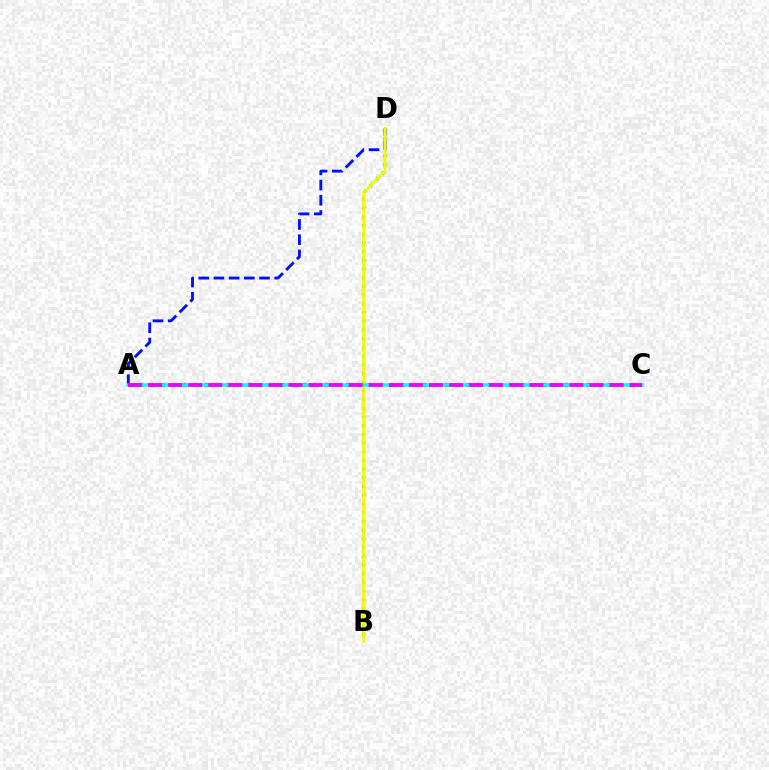{('A', 'C'): [{'color': '#ff0000', 'line_style': 'dotted', 'thickness': 2.96}, {'color': '#00fff6', 'line_style': 'solid', 'thickness': 2.57}, {'color': '#ee00ff', 'line_style': 'dashed', 'thickness': 2.73}], ('A', 'D'): [{'color': '#0010ff', 'line_style': 'dashed', 'thickness': 2.06}], ('B', 'D'): [{'color': '#08ff00', 'line_style': 'dotted', 'thickness': 2.36}, {'color': '#fcf500', 'line_style': 'solid', 'thickness': 1.88}]}